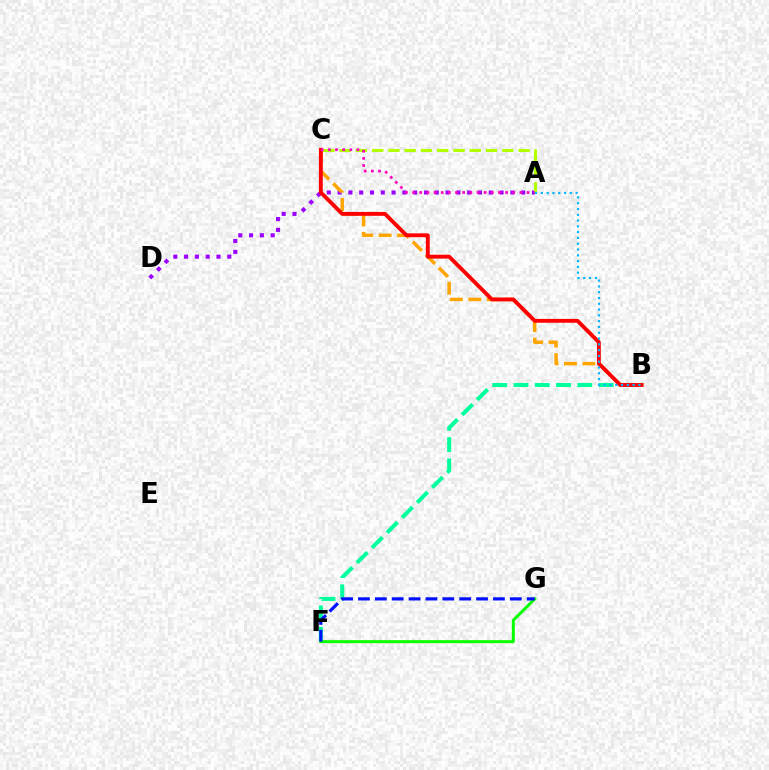{('A', 'D'): [{'color': '#9b00ff', 'line_style': 'dotted', 'thickness': 2.93}], ('B', 'F'): [{'color': '#00ff9d', 'line_style': 'dashed', 'thickness': 2.89}], ('A', 'C'): [{'color': '#b3ff00', 'line_style': 'dashed', 'thickness': 2.21}, {'color': '#ff00bd', 'line_style': 'dotted', 'thickness': 1.94}], ('B', 'C'): [{'color': '#ffa500', 'line_style': 'dashed', 'thickness': 2.5}, {'color': '#ff0000', 'line_style': 'solid', 'thickness': 2.78}], ('A', 'B'): [{'color': '#00b5ff', 'line_style': 'dotted', 'thickness': 1.57}], ('F', 'G'): [{'color': '#08ff00', 'line_style': 'solid', 'thickness': 2.17}, {'color': '#0010ff', 'line_style': 'dashed', 'thickness': 2.29}]}